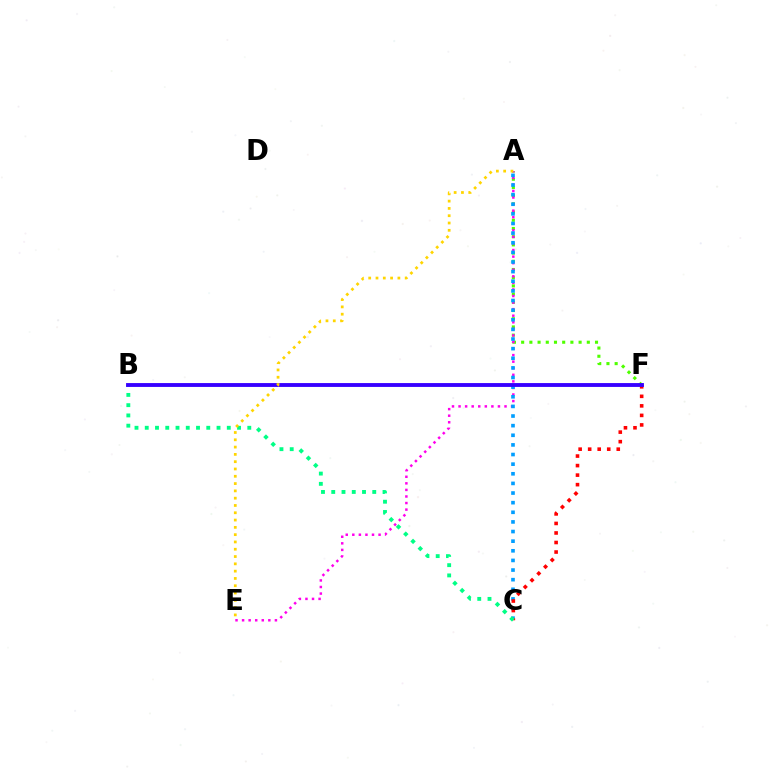{('A', 'F'): [{'color': '#4fff00', 'line_style': 'dotted', 'thickness': 2.23}], ('A', 'E'): [{'color': '#ff00ed', 'line_style': 'dotted', 'thickness': 1.78}, {'color': '#ffd500', 'line_style': 'dotted', 'thickness': 1.98}], ('A', 'C'): [{'color': '#009eff', 'line_style': 'dotted', 'thickness': 2.62}], ('C', 'F'): [{'color': '#ff0000', 'line_style': 'dotted', 'thickness': 2.59}], ('B', 'C'): [{'color': '#00ff86', 'line_style': 'dotted', 'thickness': 2.79}], ('B', 'F'): [{'color': '#3700ff', 'line_style': 'solid', 'thickness': 2.78}]}